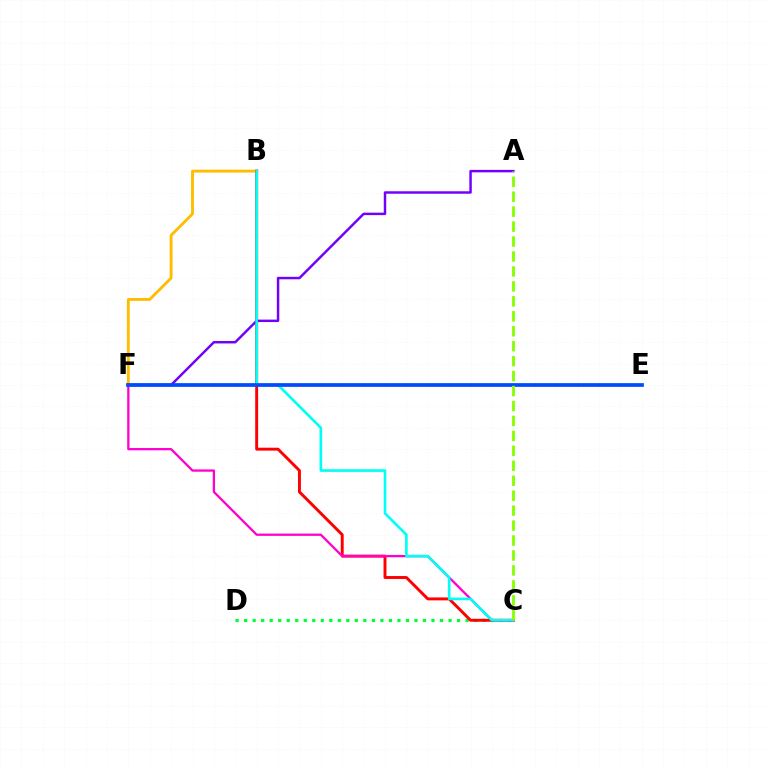{('B', 'F'): [{'color': '#ffbd00', 'line_style': 'solid', 'thickness': 2.07}], ('C', 'D'): [{'color': '#00ff39', 'line_style': 'dotted', 'thickness': 2.31}], ('B', 'C'): [{'color': '#ff0000', 'line_style': 'solid', 'thickness': 2.11}, {'color': '#00fff6', 'line_style': 'solid', 'thickness': 1.91}], ('A', 'F'): [{'color': '#7200ff', 'line_style': 'solid', 'thickness': 1.77}], ('C', 'F'): [{'color': '#ff00cf', 'line_style': 'solid', 'thickness': 1.64}], ('E', 'F'): [{'color': '#004bff', 'line_style': 'solid', 'thickness': 2.68}], ('A', 'C'): [{'color': '#84ff00', 'line_style': 'dashed', 'thickness': 2.03}]}